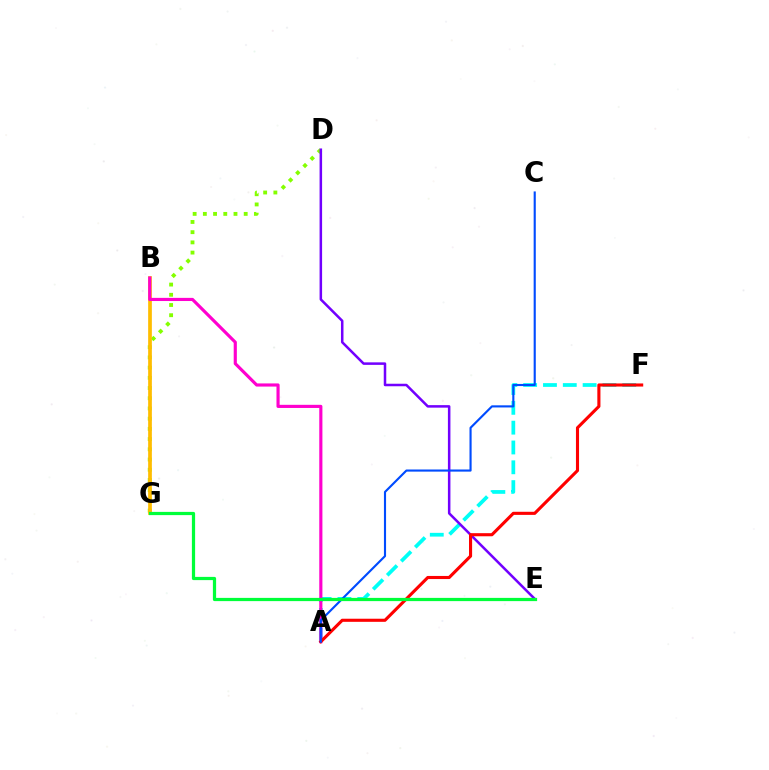{('A', 'F'): [{'color': '#00fff6', 'line_style': 'dashed', 'thickness': 2.69}, {'color': '#ff0000', 'line_style': 'solid', 'thickness': 2.23}], ('D', 'G'): [{'color': '#84ff00', 'line_style': 'dotted', 'thickness': 2.77}], ('B', 'G'): [{'color': '#ffbd00', 'line_style': 'solid', 'thickness': 2.67}], ('A', 'B'): [{'color': '#ff00cf', 'line_style': 'solid', 'thickness': 2.27}], ('D', 'E'): [{'color': '#7200ff', 'line_style': 'solid', 'thickness': 1.81}], ('A', 'C'): [{'color': '#004bff', 'line_style': 'solid', 'thickness': 1.53}], ('E', 'G'): [{'color': '#00ff39', 'line_style': 'solid', 'thickness': 2.32}]}